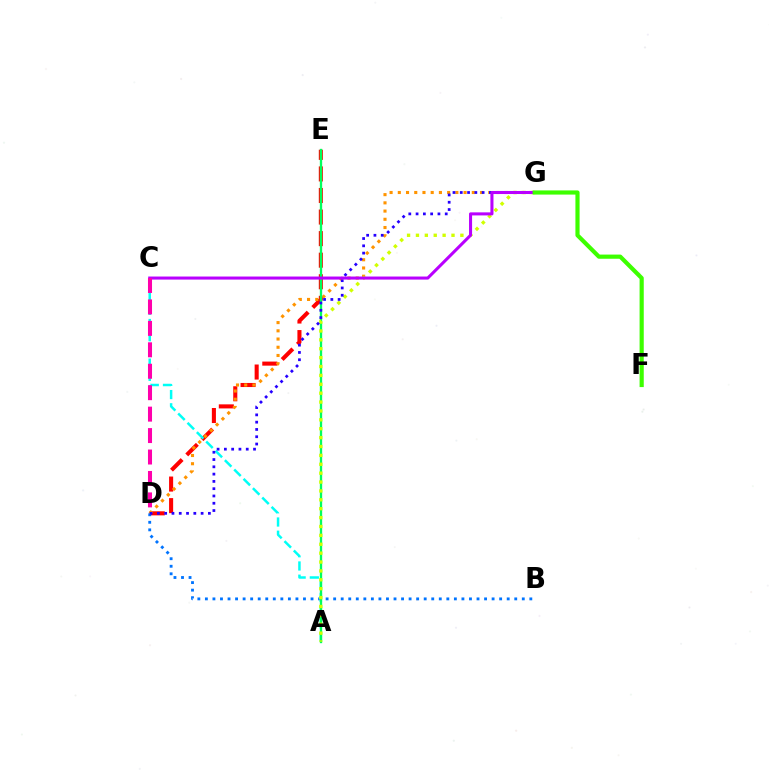{('D', 'E'): [{'color': '#ff0000', 'line_style': 'dashed', 'thickness': 2.93}], ('B', 'D'): [{'color': '#0074ff', 'line_style': 'dotted', 'thickness': 2.05}], ('A', 'C'): [{'color': '#00fff6', 'line_style': 'dashed', 'thickness': 1.79}], ('D', 'G'): [{'color': '#ff9400', 'line_style': 'dotted', 'thickness': 2.23}, {'color': '#2500ff', 'line_style': 'dotted', 'thickness': 1.98}], ('A', 'E'): [{'color': '#00ff5c', 'line_style': 'solid', 'thickness': 1.68}], ('A', 'G'): [{'color': '#d1ff00', 'line_style': 'dotted', 'thickness': 2.41}], ('C', 'G'): [{'color': '#b900ff', 'line_style': 'solid', 'thickness': 2.2}], ('F', 'G'): [{'color': '#3dff00', 'line_style': 'solid', 'thickness': 3.0}], ('C', 'D'): [{'color': '#ff00ac', 'line_style': 'dashed', 'thickness': 2.91}]}